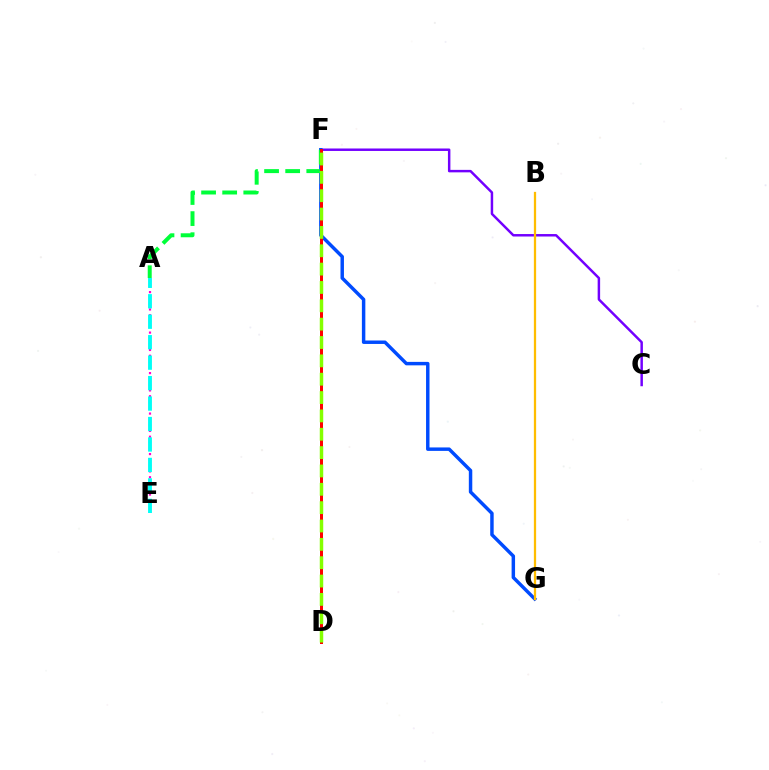{('C', 'F'): [{'color': '#7200ff', 'line_style': 'solid', 'thickness': 1.78}], ('F', 'G'): [{'color': '#004bff', 'line_style': 'solid', 'thickness': 2.49}], ('A', 'E'): [{'color': '#ff00cf', 'line_style': 'dotted', 'thickness': 1.57}, {'color': '#00fff6', 'line_style': 'dashed', 'thickness': 2.78}], ('A', 'F'): [{'color': '#00ff39', 'line_style': 'dashed', 'thickness': 2.87}], ('B', 'G'): [{'color': '#ffbd00', 'line_style': 'solid', 'thickness': 1.63}], ('D', 'F'): [{'color': '#ff0000', 'line_style': 'solid', 'thickness': 2.16}, {'color': '#84ff00', 'line_style': 'dashed', 'thickness': 2.49}]}